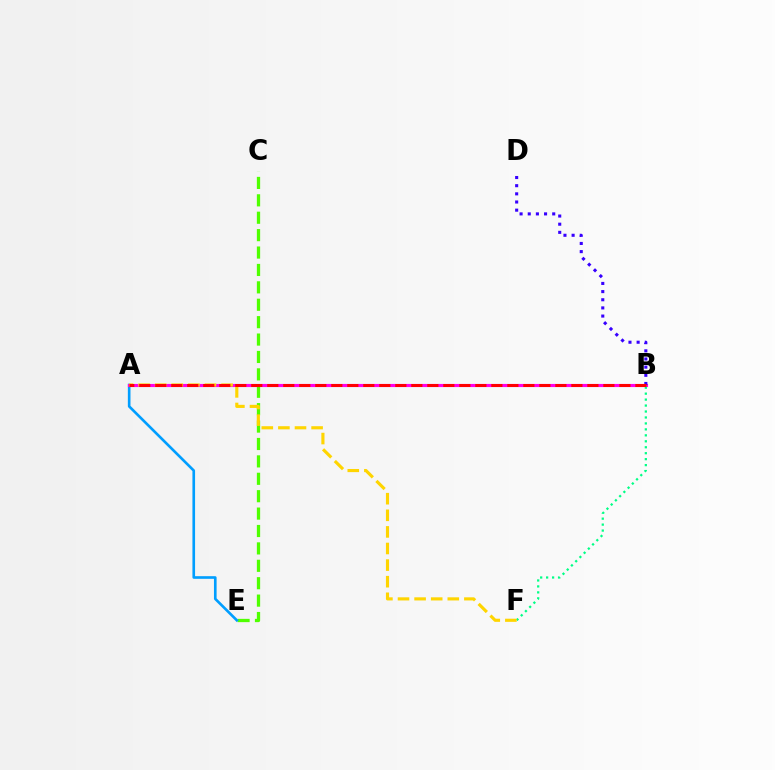{('C', 'E'): [{'color': '#4fff00', 'line_style': 'dashed', 'thickness': 2.36}], ('A', 'E'): [{'color': '#009eff', 'line_style': 'solid', 'thickness': 1.9}], ('A', 'B'): [{'color': '#ff00ed', 'line_style': 'solid', 'thickness': 2.25}, {'color': '#ff0000', 'line_style': 'dashed', 'thickness': 2.17}], ('B', 'F'): [{'color': '#00ff86', 'line_style': 'dotted', 'thickness': 1.62}], ('B', 'D'): [{'color': '#3700ff', 'line_style': 'dotted', 'thickness': 2.22}], ('A', 'F'): [{'color': '#ffd500', 'line_style': 'dashed', 'thickness': 2.25}]}